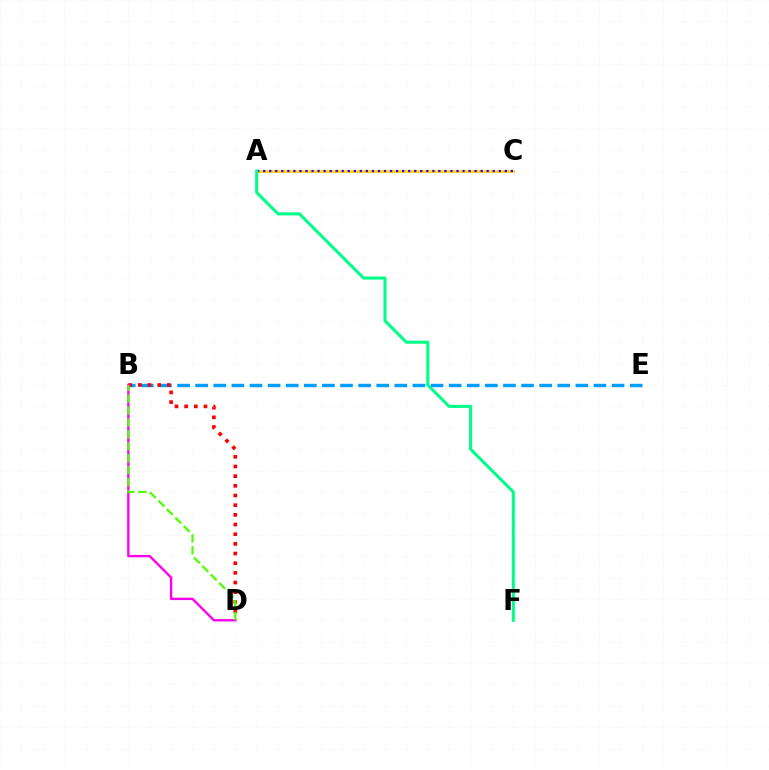{('A', 'C'): [{'color': '#ffd500', 'line_style': 'solid', 'thickness': 1.95}, {'color': '#3700ff', 'line_style': 'dotted', 'thickness': 1.64}], ('A', 'F'): [{'color': '#00ff86', 'line_style': 'solid', 'thickness': 2.2}], ('B', 'E'): [{'color': '#009eff', 'line_style': 'dashed', 'thickness': 2.46}], ('B', 'D'): [{'color': '#ff0000', 'line_style': 'dotted', 'thickness': 2.63}, {'color': '#ff00ed', 'line_style': 'solid', 'thickness': 1.71}, {'color': '#4fff00', 'line_style': 'dashed', 'thickness': 1.62}]}